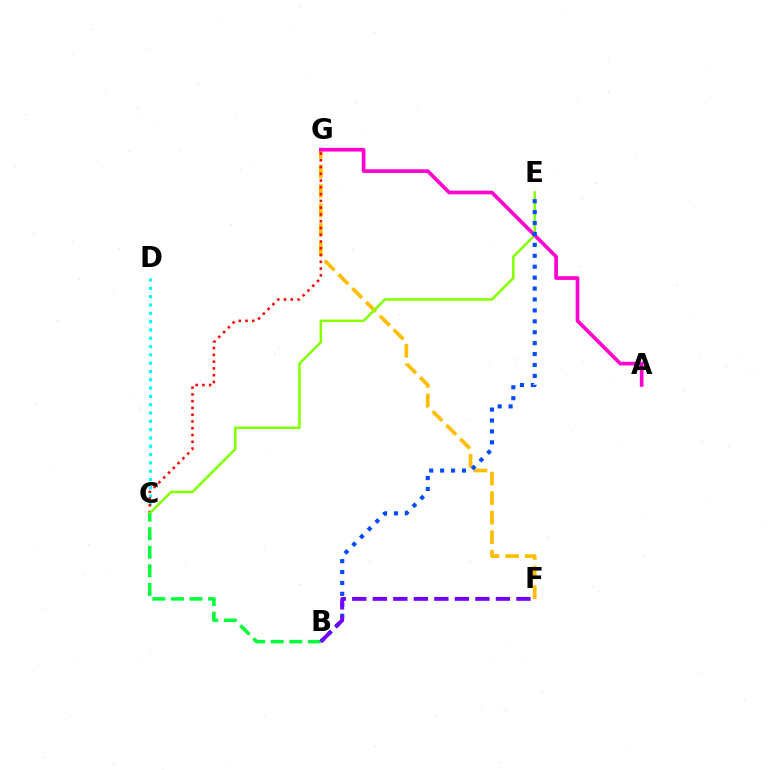{('C', 'D'): [{'color': '#00fff6', 'line_style': 'dotted', 'thickness': 2.26}], ('F', 'G'): [{'color': '#ffbd00', 'line_style': 'dashed', 'thickness': 2.65}], ('C', 'G'): [{'color': '#ff0000', 'line_style': 'dotted', 'thickness': 1.84}], ('C', 'E'): [{'color': '#84ff00', 'line_style': 'solid', 'thickness': 1.81}], ('A', 'G'): [{'color': '#ff00cf', 'line_style': 'solid', 'thickness': 2.64}], ('B', 'C'): [{'color': '#00ff39', 'line_style': 'dashed', 'thickness': 2.52}], ('B', 'E'): [{'color': '#004bff', 'line_style': 'dotted', 'thickness': 2.97}], ('B', 'F'): [{'color': '#7200ff', 'line_style': 'dashed', 'thickness': 2.79}]}